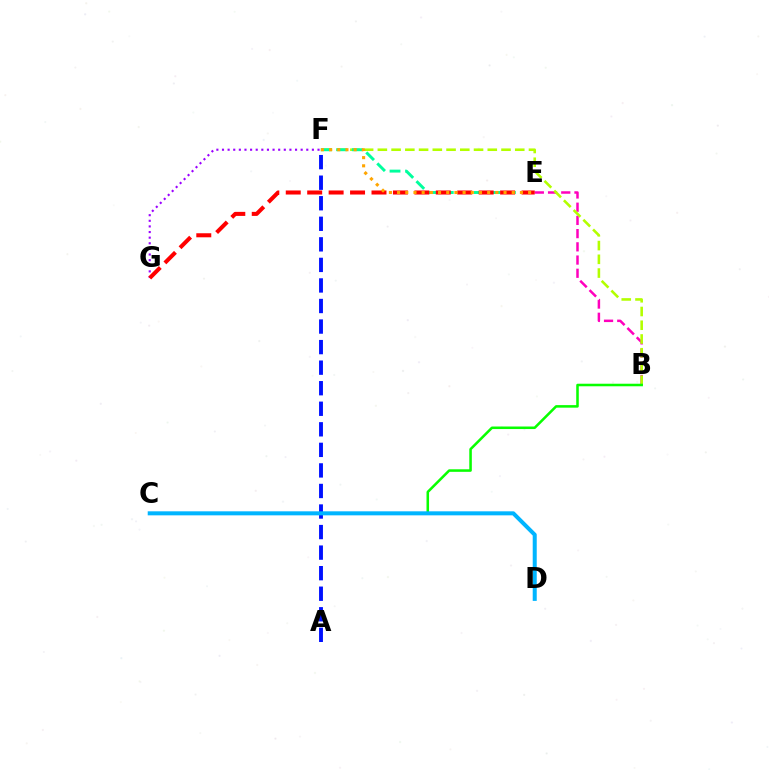{('F', 'G'): [{'color': '#9b00ff', 'line_style': 'dotted', 'thickness': 1.53}], ('B', 'E'): [{'color': '#ff00bd', 'line_style': 'dashed', 'thickness': 1.8}], ('B', 'F'): [{'color': '#b3ff00', 'line_style': 'dashed', 'thickness': 1.87}], ('E', 'F'): [{'color': '#00ff9d', 'line_style': 'dashed', 'thickness': 2.11}, {'color': '#ffa500', 'line_style': 'dotted', 'thickness': 2.23}], ('A', 'F'): [{'color': '#0010ff', 'line_style': 'dashed', 'thickness': 2.79}], ('B', 'C'): [{'color': '#08ff00', 'line_style': 'solid', 'thickness': 1.83}], ('C', 'D'): [{'color': '#00b5ff', 'line_style': 'solid', 'thickness': 2.89}], ('E', 'G'): [{'color': '#ff0000', 'line_style': 'dashed', 'thickness': 2.91}]}